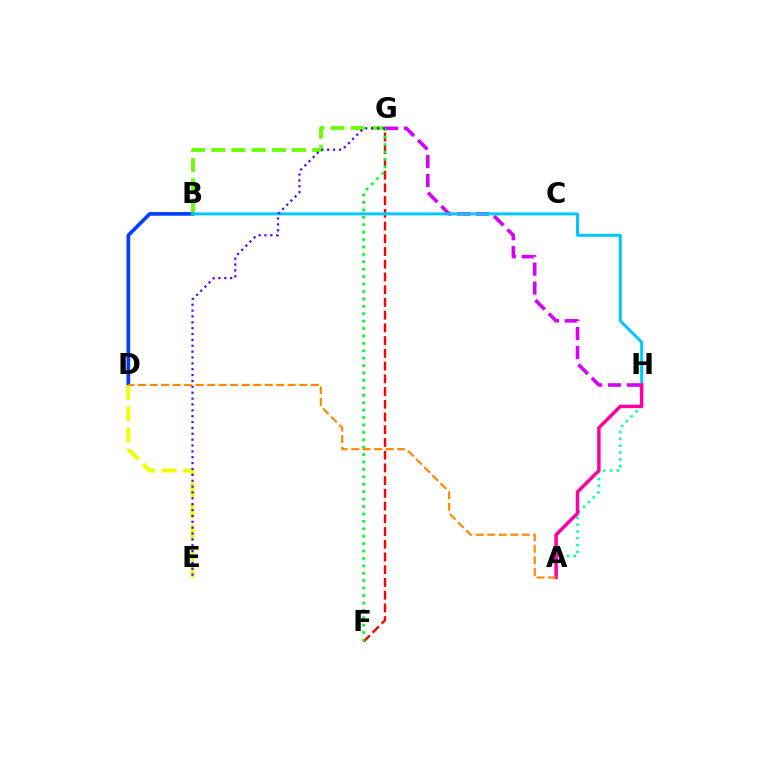{('G', 'H'): [{'color': '#d600ff', 'line_style': 'dashed', 'thickness': 2.57}], ('A', 'H'): [{'color': '#00ffaf', 'line_style': 'dotted', 'thickness': 1.85}, {'color': '#ff00a0', 'line_style': 'solid', 'thickness': 2.51}], ('B', 'D'): [{'color': '#003fff', 'line_style': 'solid', 'thickness': 2.64}], ('F', 'G'): [{'color': '#ff0000', 'line_style': 'dashed', 'thickness': 1.73}, {'color': '#00ff27', 'line_style': 'dotted', 'thickness': 2.01}], ('B', 'G'): [{'color': '#66ff00', 'line_style': 'dashed', 'thickness': 2.74}], ('D', 'E'): [{'color': '#eeff00', 'line_style': 'dashed', 'thickness': 2.89}], ('B', 'H'): [{'color': '#00c7ff', 'line_style': 'solid', 'thickness': 2.16}], ('A', 'D'): [{'color': '#ff8800', 'line_style': 'dashed', 'thickness': 1.56}], ('E', 'G'): [{'color': '#4f00ff', 'line_style': 'dotted', 'thickness': 1.59}]}